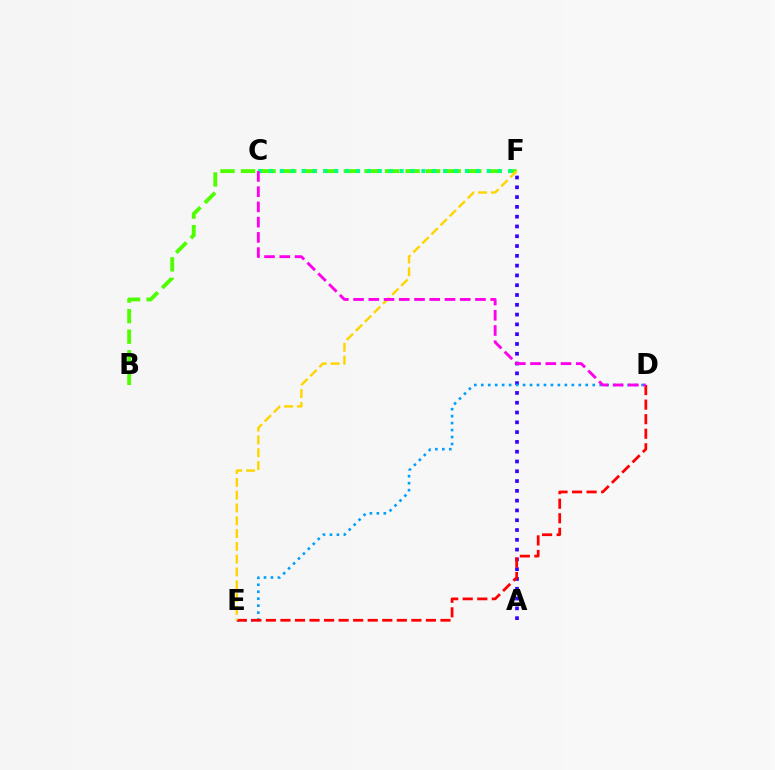{('A', 'F'): [{'color': '#3700ff', 'line_style': 'dotted', 'thickness': 2.66}], ('B', 'F'): [{'color': '#4fff00', 'line_style': 'dashed', 'thickness': 2.79}], ('C', 'F'): [{'color': '#00ff86', 'line_style': 'dotted', 'thickness': 2.96}], ('D', 'E'): [{'color': '#009eff', 'line_style': 'dotted', 'thickness': 1.89}, {'color': '#ff0000', 'line_style': 'dashed', 'thickness': 1.98}], ('E', 'F'): [{'color': '#ffd500', 'line_style': 'dashed', 'thickness': 1.74}], ('C', 'D'): [{'color': '#ff00ed', 'line_style': 'dashed', 'thickness': 2.07}]}